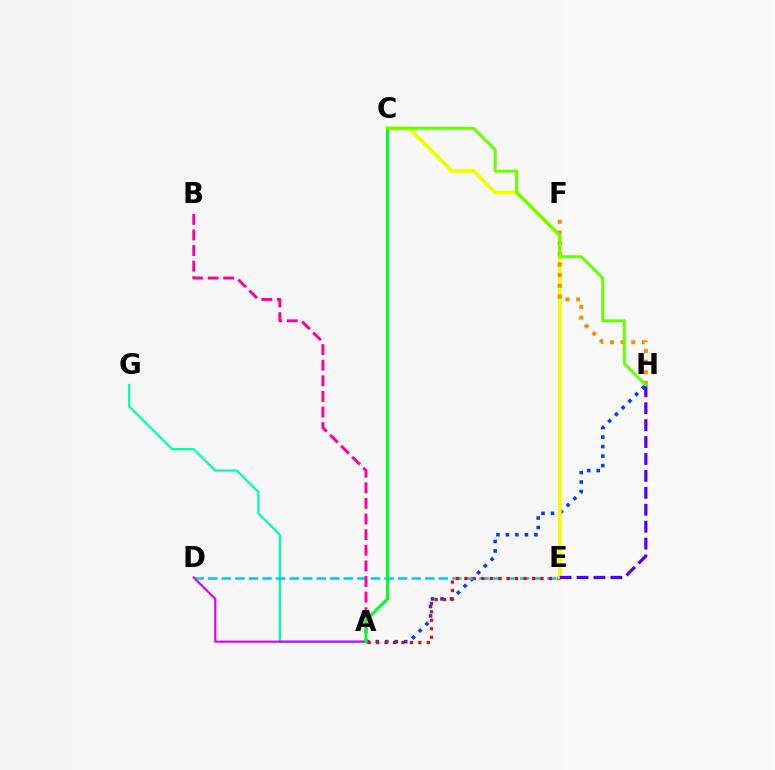{('A', 'H'): [{'color': '#003fff', 'line_style': 'dotted', 'thickness': 2.58}], ('A', 'G'): [{'color': '#00ffaf', 'line_style': 'solid', 'thickness': 1.62}], ('D', 'E'): [{'color': '#00c7ff', 'line_style': 'dashed', 'thickness': 1.84}], ('A', 'E'): [{'color': '#ff0000', 'line_style': 'dotted', 'thickness': 2.3}], ('C', 'E'): [{'color': '#eeff00', 'line_style': 'solid', 'thickness': 2.72}], ('A', 'B'): [{'color': '#ff00a0', 'line_style': 'dashed', 'thickness': 2.12}], ('A', 'D'): [{'color': '#d600ff', 'line_style': 'solid', 'thickness': 1.54}], ('F', 'H'): [{'color': '#ff8800', 'line_style': 'dotted', 'thickness': 2.9}], ('A', 'C'): [{'color': '#00ff27', 'line_style': 'solid', 'thickness': 2.19}], ('E', 'H'): [{'color': '#4f00ff', 'line_style': 'dashed', 'thickness': 2.3}], ('C', 'H'): [{'color': '#66ff00', 'line_style': 'solid', 'thickness': 2.14}]}